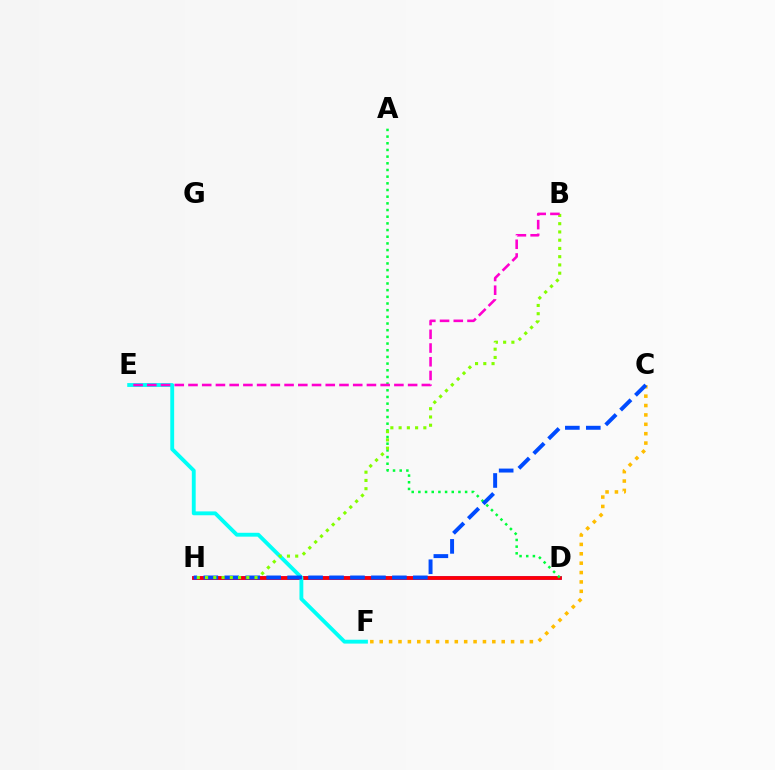{('C', 'F'): [{'color': '#ffbd00', 'line_style': 'dotted', 'thickness': 2.55}], ('D', 'H'): [{'color': '#7200ff', 'line_style': 'solid', 'thickness': 2.59}, {'color': '#ff0000', 'line_style': 'solid', 'thickness': 2.63}], ('A', 'D'): [{'color': '#00ff39', 'line_style': 'dotted', 'thickness': 1.81}], ('E', 'F'): [{'color': '#00fff6', 'line_style': 'solid', 'thickness': 2.78}], ('C', 'H'): [{'color': '#004bff', 'line_style': 'dashed', 'thickness': 2.85}], ('B', 'H'): [{'color': '#84ff00', 'line_style': 'dotted', 'thickness': 2.24}], ('B', 'E'): [{'color': '#ff00cf', 'line_style': 'dashed', 'thickness': 1.86}]}